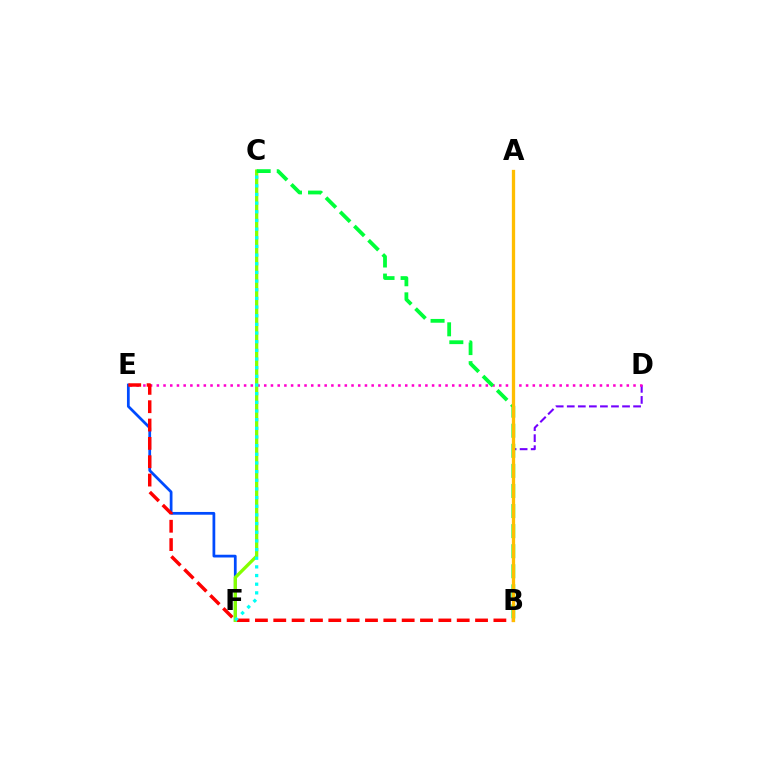{('E', 'F'): [{'color': '#004bff', 'line_style': 'solid', 'thickness': 1.98}], ('B', 'D'): [{'color': '#7200ff', 'line_style': 'dashed', 'thickness': 1.5}], ('D', 'E'): [{'color': '#ff00cf', 'line_style': 'dotted', 'thickness': 1.82}], ('B', 'E'): [{'color': '#ff0000', 'line_style': 'dashed', 'thickness': 2.49}], ('C', 'F'): [{'color': '#84ff00', 'line_style': 'solid', 'thickness': 2.37}, {'color': '#00fff6', 'line_style': 'dotted', 'thickness': 2.35}], ('B', 'C'): [{'color': '#00ff39', 'line_style': 'dashed', 'thickness': 2.73}], ('A', 'B'): [{'color': '#ffbd00', 'line_style': 'solid', 'thickness': 2.38}]}